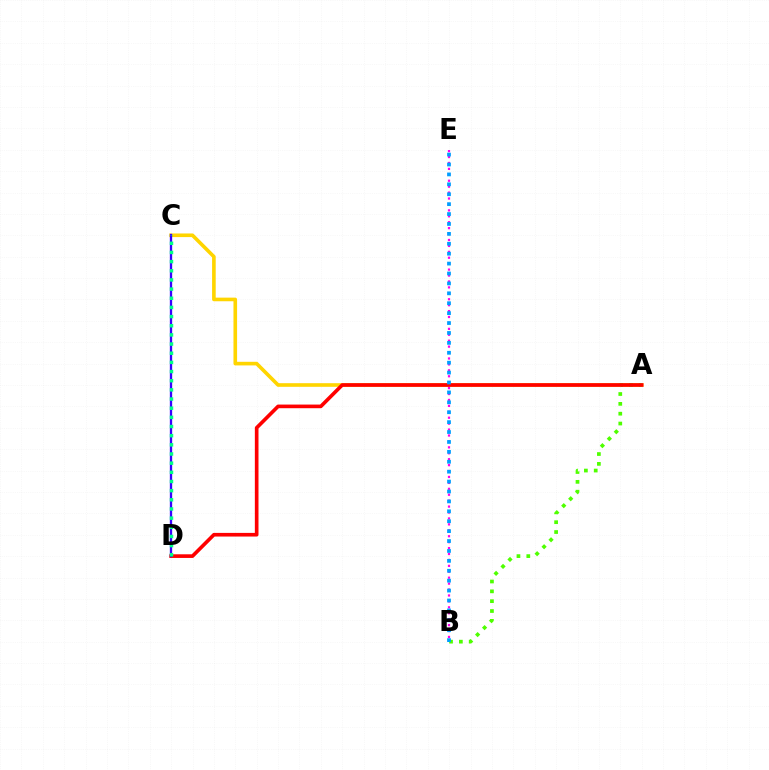{('A', 'C'): [{'color': '#ffd500', 'line_style': 'solid', 'thickness': 2.61}], ('A', 'B'): [{'color': '#4fff00', 'line_style': 'dotted', 'thickness': 2.67}], ('A', 'D'): [{'color': '#ff0000', 'line_style': 'solid', 'thickness': 2.63}], ('B', 'E'): [{'color': '#ff00ed', 'line_style': 'dotted', 'thickness': 1.61}, {'color': '#009eff', 'line_style': 'dotted', 'thickness': 2.69}], ('C', 'D'): [{'color': '#3700ff', 'line_style': 'solid', 'thickness': 1.67}, {'color': '#00ff86', 'line_style': 'dotted', 'thickness': 2.49}]}